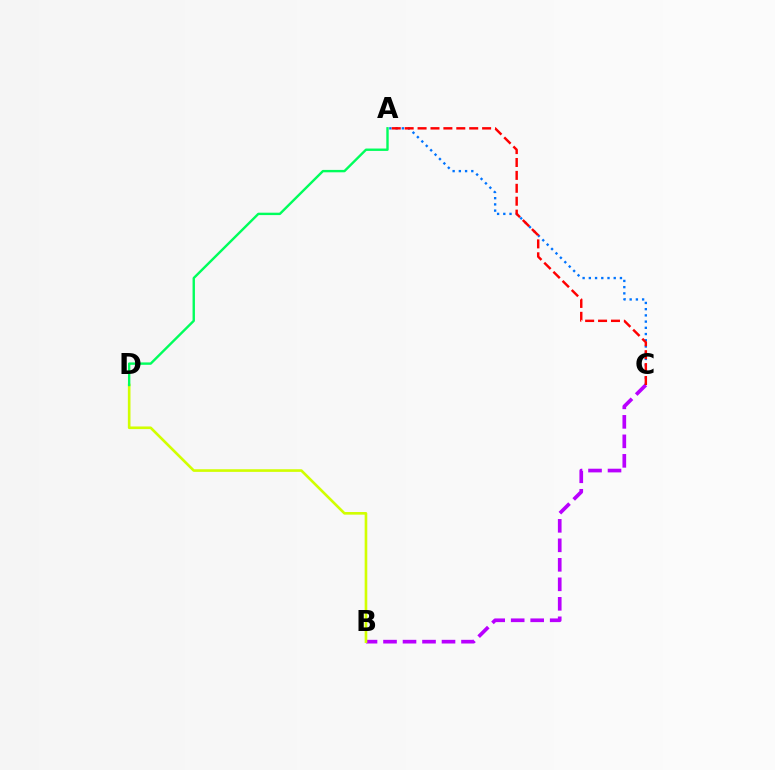{('B', 'C'): [{'color': '#b900ff', 'line_style': 'dashed', 'thickness': 2.65}], ('A', 'C'): [{'color': '#0074ff', 'line_style': 'dotted', 'thickness': 1.69}, {'color': '#ff0000', 'line_style': 'dashed', 'thickness': 1.75}], ('B', 'D'): [{'color': '#d1ff00', 'line_style': 'solid', 'thickness': 1.9}], ('A', 'D'): [{'color': '#00ff5c', 'line_style': 'solid', 'thickness': 1.72}]}